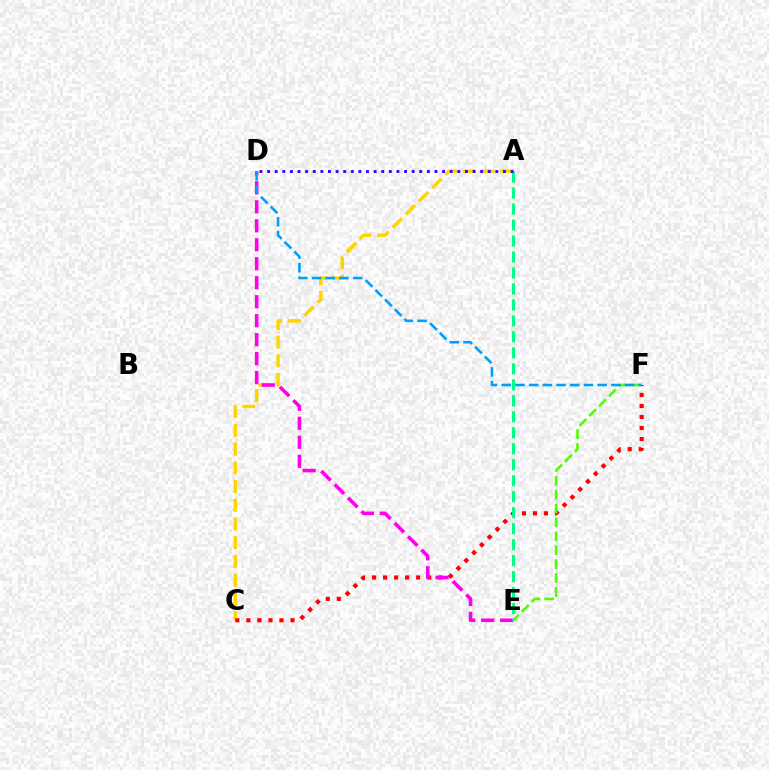{('A', 'C'): [{'color': '#ffd500', 'line_style': 'dashed', 'thickness': 2.54}], ('C', 'F'): [{'color': '#ff0000', 'line_style': 'dotted', 'thickness': 3.0}], ('D', 'E'): [{'color': '#ff00ed', 'line_style': 'dashed', 'thickness': 2.58}], ('E', 'F'): [{'color': '#4fff00', 'line_style': 'dashed', 'thickness': 1.89}], ('A', 'E'): [{'color': '#00ff86', 'line_style': 'dashed', 'thickness': 2.17}], ('A', 'D'): [{'color': '#3700ff', 'line_style': 'dotted', 'thickness': 2.07}], ('D', 'F'): [{'color': '#009eff', 'line_style': 'dashed', 'thickness': 1.86}]}